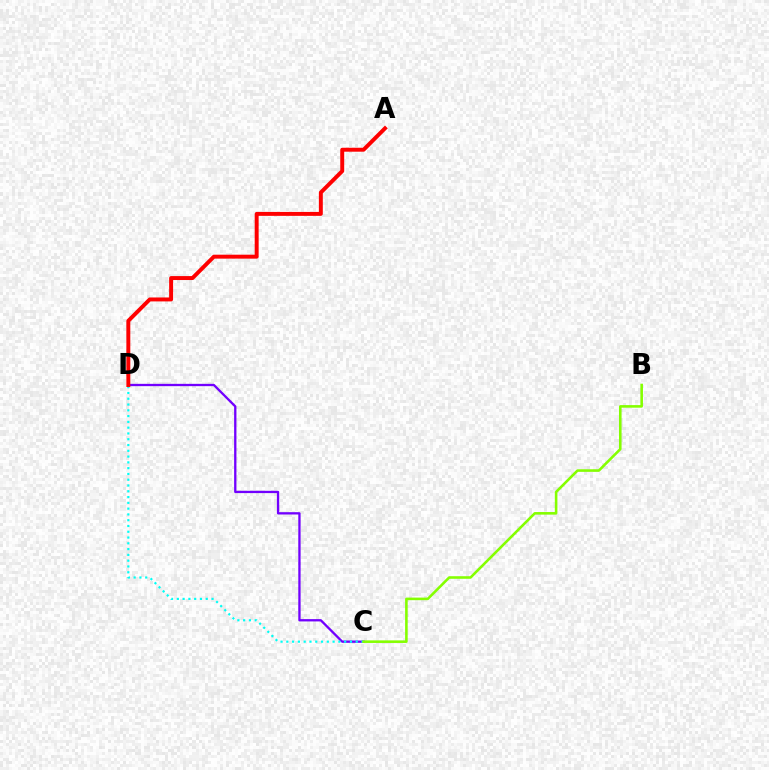{('C', 'D'): [{'color': '#7200ff', 'line_style': 'solid', 'thickness': 1.66}, {'color': '#00fff6', 'line_style': 'dotted', 'thickness': 1.57}], ('B', 'C'): [{'color': '#84ff00', 'line_style': 'solid', 'thickness': 1.86}], ('A', 'D'): [{'color': '#ff0000', 'line_style': 'solid', 'thickness': 2.84}]}